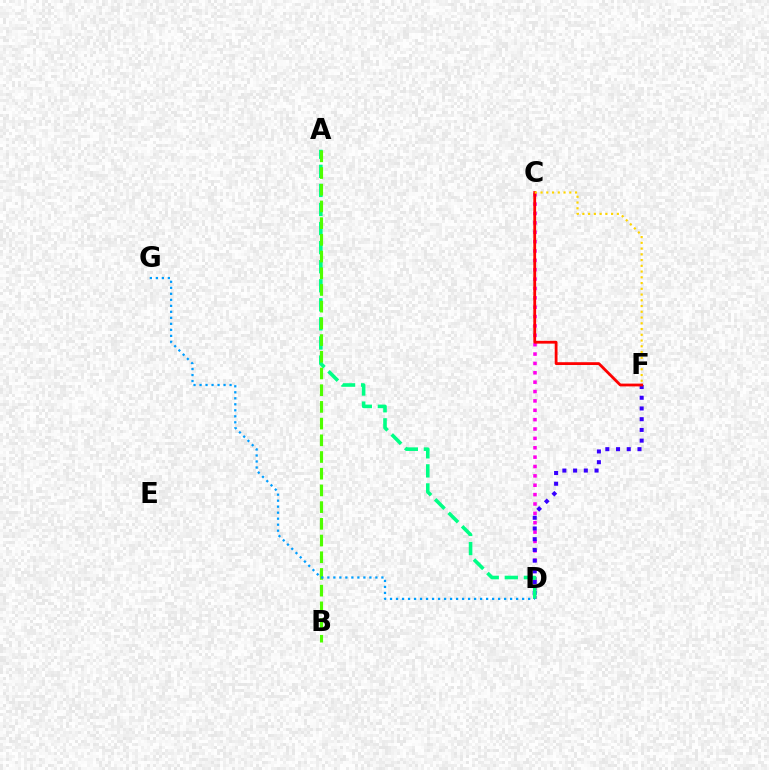{('C', 'D'): [{'color': '#ff00ed', 'line_style': 'dotted', 'thickness': 2.55}], ('D', 'F'): [{'color': '#3700ff', 'line_style': 'dotted', 'thickness': 2.91}], ('C', 'F'): [{'color': '#ff0000', 'line_style': 'solid', 'thickness': 2.02}, {'color': '#ffd500', 'line_style': 'dotted', 'thickness': 1.56}], ('A', 'D'): [{'color': '#00ff86', 'line_style': 'dashed', 'thickness': 2.59}], ('A', 'B'): [{'color': '#4fff00', 'line_style': 'dashed', 'thickness': 2.27}], ('D', 'G'): [{'color': '#009eff', 'line_style': 'dotted', 'thickness': 1.63}]}